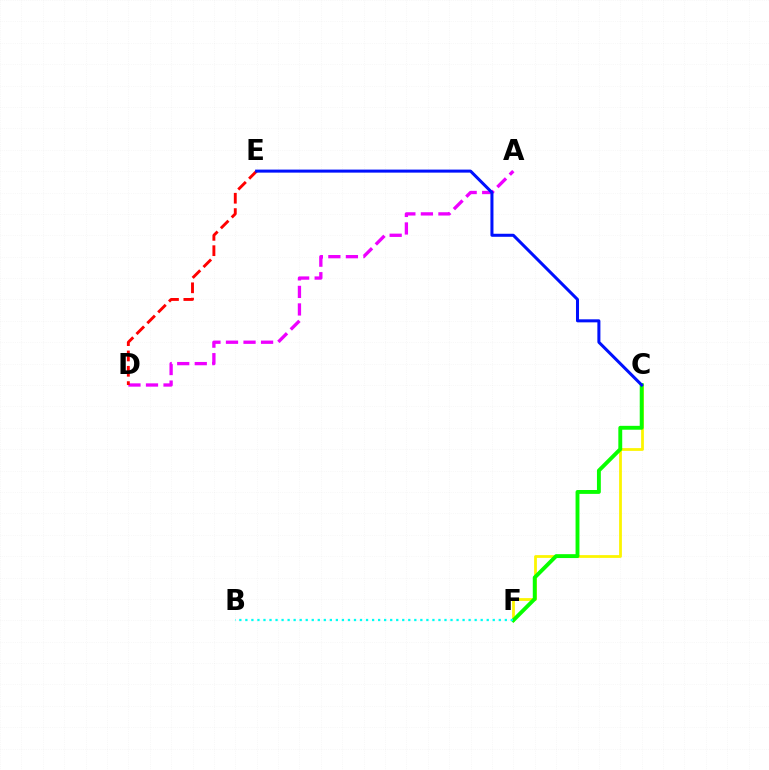{('A', 'D'): [{'color': '#ee00ff', 'line_style': 'dashed', 'thickness': 2.38}], ('D', 'E'): [{'color': '#ff0000', 'line_style': 'dashed', 'thickness': 2.08}], ('C', 'F'): [{'color': '#fcf500', 'line_style': 'solid', 'thickness': 1.99}, {'color': '#08ff00', 'line_style': 'solid', 'thickness': 2.8}], ('C', 'E'): [{'color': '#0010ff', 'line_style': 'solid', 'thickness': 2.18}], ('B', 'F'): [{'color': '#00fff6', 'line_style': 'dotted', 'thickness': 1.64}]}